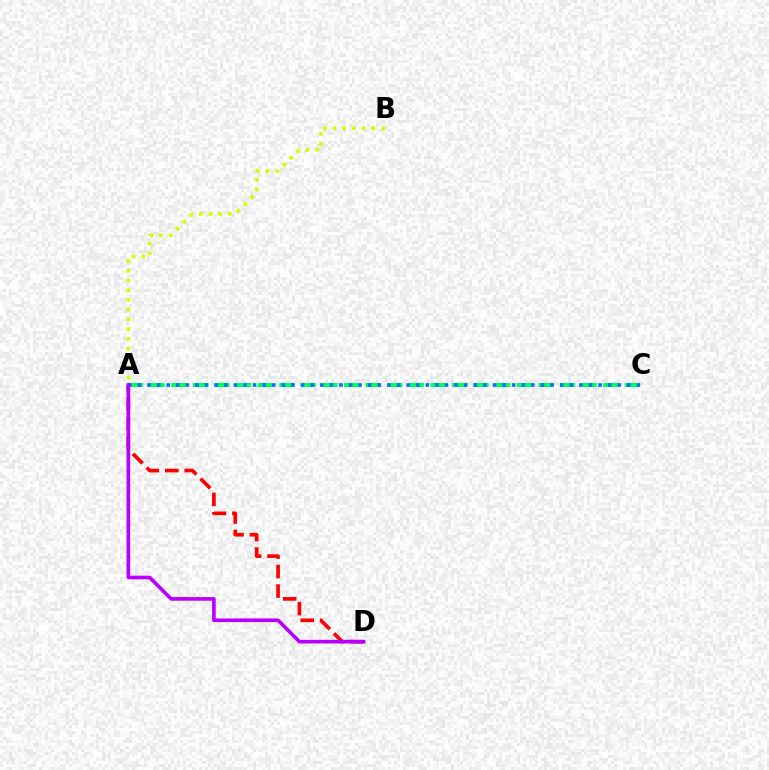{('A', 'B'): [{'color': '#d1ff00', 'line_style': 'dotted', 'thickness': 2.64}], ('A', 'C'): [{'color': '#00ff5c', 'line_style': 'dashed', 'thickness': 2.93}, {'color': '#0074ff', 'line_style': 'dotted', 'thickness': 2.61}], ('A', 'D'): [{'color': '#ff0000', 'line_style': 'dashed', 'thickness': 2.65}, {'color': '#b900ff', 'line_style': 'solid', 'thickness': 2.62}]}